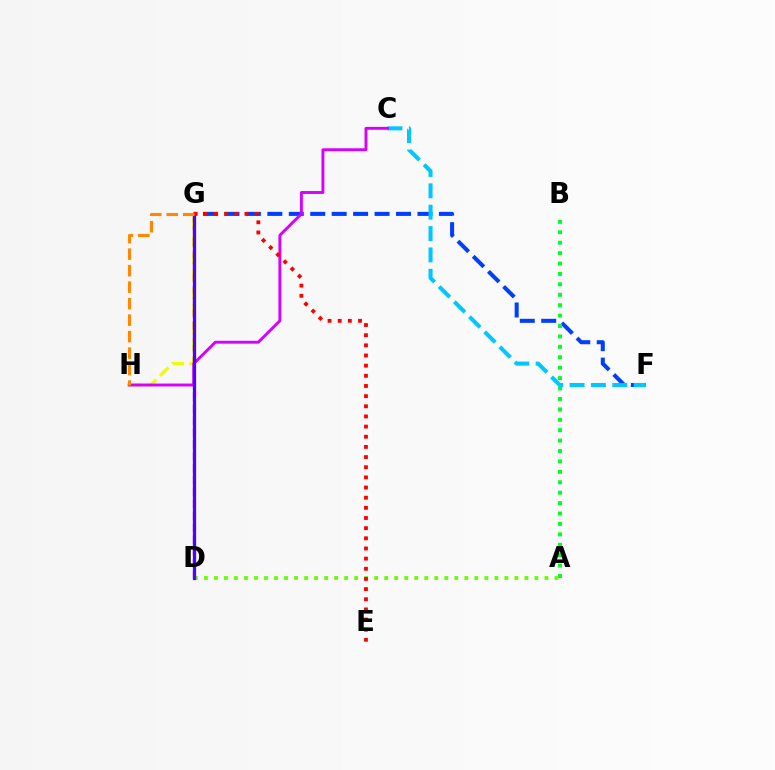{('F', 'G'): [{'color': '#003fff', 'line_style': 'dashed', 'thickness': 2.91}], ('D', 'G'): [{'color': '#00ffaf', 'line_style': 'dashed', 'thickness': 2.19}, {'color': '#ff00a0', 'line_style': 'dashed', 'thickness': 1.62}, {'color': '#4f00ff', 'line_style': 'solid', 'thickness': 2.34}], ('G', 'H'): [{'color': '#eeff00', 'line_style': 'dashed', 'thickness': 2.34}, {'color': '#ff8800', 'line_style': 'dashed', 'thickness': 2.24}], ('A', 'B'): [{'color': '#00ff27', 'line_style': 'dotted', 'thickness': 2.83}], ('C', 'F'): [{'color': '#00c7ff', 'line_style': 'dashed', 'thickness': 2.9}], ('C', 'H'): [{'color': '#d600ff', 'line_style': 'solid', 'thickness': 2.09}], ('A', 'D'): [{'color': '#66ff00', 'line_style': 'dotted', 'thickness': 2.72}], ('E', 'G'): [{'color': '#ff0000', 'line_style': 'dotted', 'thickness': 2.76}]}